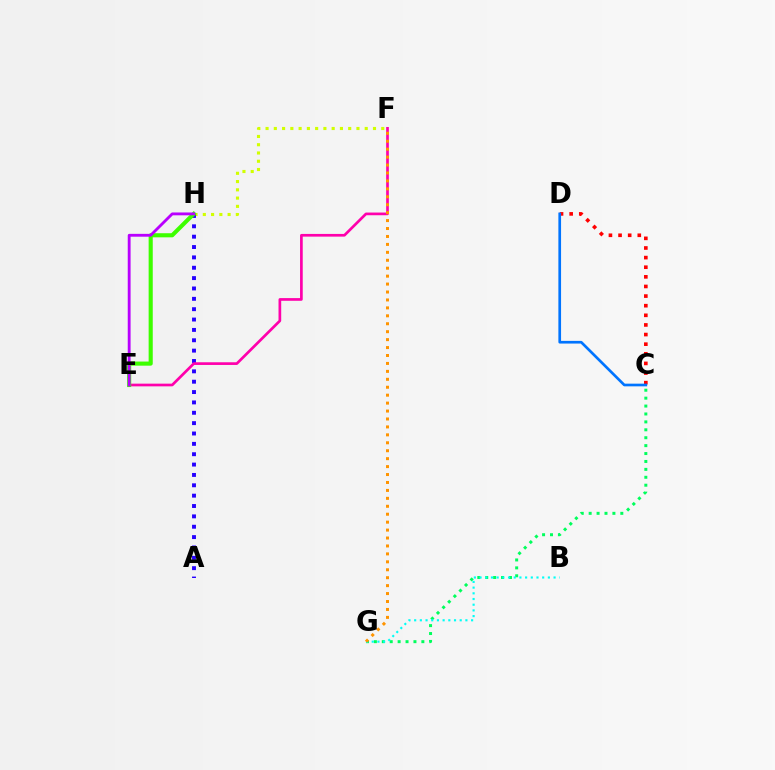{('F', 'H'): [{'color': '#d1ff00', 'line_style': 'dotted', 'thickness': 2.25}], ('A', 'H'): [{'color': '#2500ff', 'line_style': 'dotted', 'thickness': 2.81}], ('E', 'F'): [{'color': '#ff00ac', 'line_style': 'solid', 'thickness': 1.94}], ('E', 'H'): [{'color': '#3dff00', 'line_style': 'solid', 'thickness': 2.96}, {'color': '#b900ff', 'line_style': 'solid', 'thickness': 2.05}], ('C', 'G'): [{'color': '#00ff5c', 'line_style': 'dotted', 'thickness': 2.15}], ('B', 'G'): [{'color': '#00fff6', 'line_style': 'dotted', 'thickness': 1.55}], ('F', 'G'): [{'color': '#ff9400', 'line_style': 'dotted', 'thickness': 2.16}], ('C', 'D'): [{'color': '#ff0000', 'line_style': 'dotted', 'thickness': 2.61}, {'color': '#0074ff', 'line_style': 'solid', 'thickness': 1.93}]}